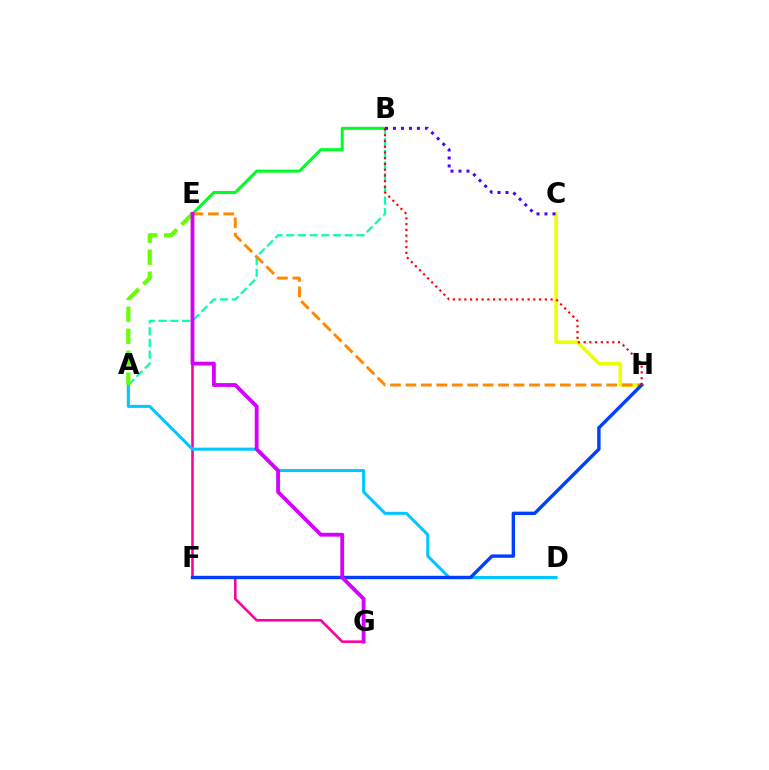{('E', 'G'): [{'color': '#ff00a0', 'line_style': 'solid', 'thickness': 1.86}, {'color': '#d600ff', 'line_style': 'solid', 'thickness': 2.75}], ('C', 'H'): [{'color': '#eeff00', 'line_style': 'solid', 'thickness': 2.59}], ('A', 'B'): [{'color': '#00ffaf', 'line_style': 'dashed', 'thickness': 1.59}], ('A', 'D'): [{'color': '#00c7ff', 'line_style': 'solid', 'thickness': 2.18}], ('B', 'E'): [{'color': '#00ff27', 'line_style': 'solid', 'thickness': 2.19}], ('E', 'H'): [{'color': '#ff8800', 'line_style': 'dashed', 'thickness': 2.1}], ('F', 'H'): [{'color': '#003fff', 'line_style': 'solid', 'thickness': 2.44}], ('A', 'E'): [{'color': '#66ff00', 'line_style': 'dashed', 'thickness': 2.98}], ('B', 'H'): [{'color': '#ff0000', 'line_style': 'dotted', 'thickness': 1.56}], ('B', 'C'): [{'color': '#4f00ff', 'line_style': 'dotted', 'thickness': 2.17}]}